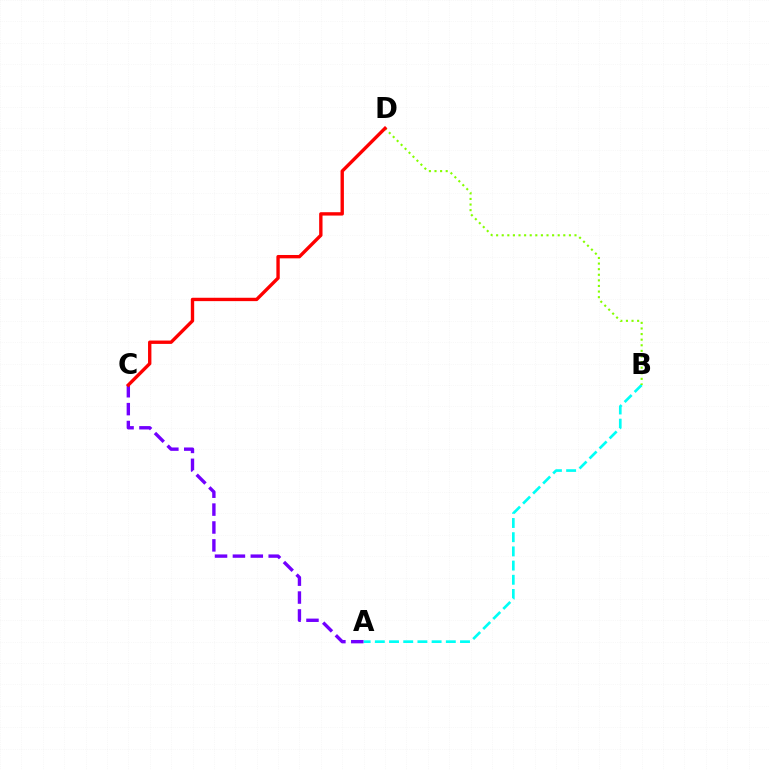{('A', 'B'): [{'color': '#00fff6', 'line_style': 'dashed', 'thickness': 1.93}], ('A', 'C'): [{'color': '#7200ff', 'line_style': 'dashed', 'thickness': 2.43}], ('B', 'D'): [{'color': '#84ff00', 'line_style': 'dotted', 'thickness': 1.52}], ('C', 'D'): [{'color': '#ff0000', 'line_style': 'solid', 'thickness': 2.42}]}